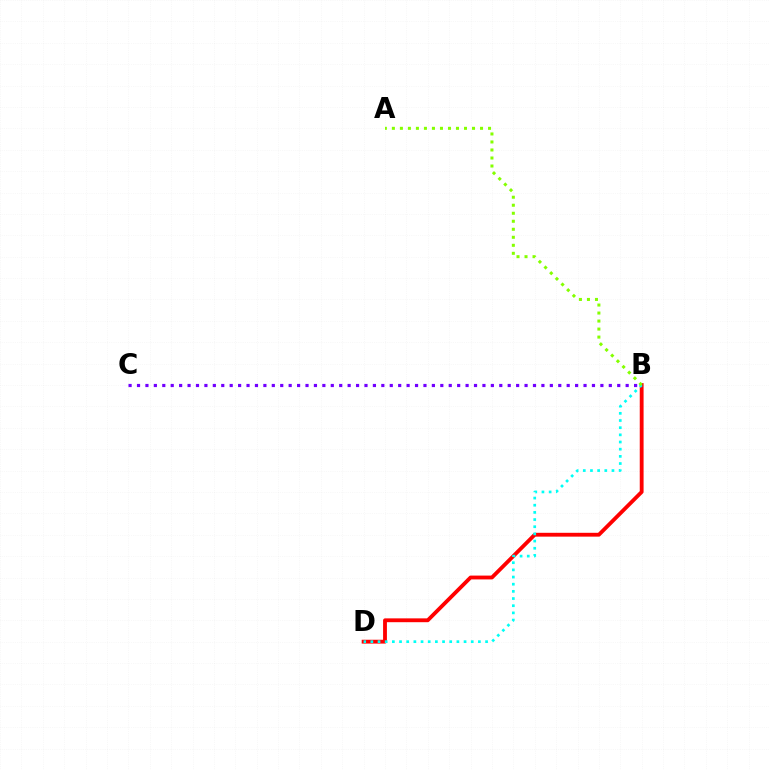{('B', 'D'): [{'color': '#ff0000', 'line_style': 'solid', 'thickness': 2.76}, {'color': '#00fff6', 'line_style': 'dotted', 'thickness': 1.95}], ('B', 'C'): [{'color': '#7200ff', 'line_style': 'dotted', 'thickness': 2.29}], ('A', 'B'): [{'color': '#84ff00', 'line_style': 'dotted', 'thickness': 2.18}]}